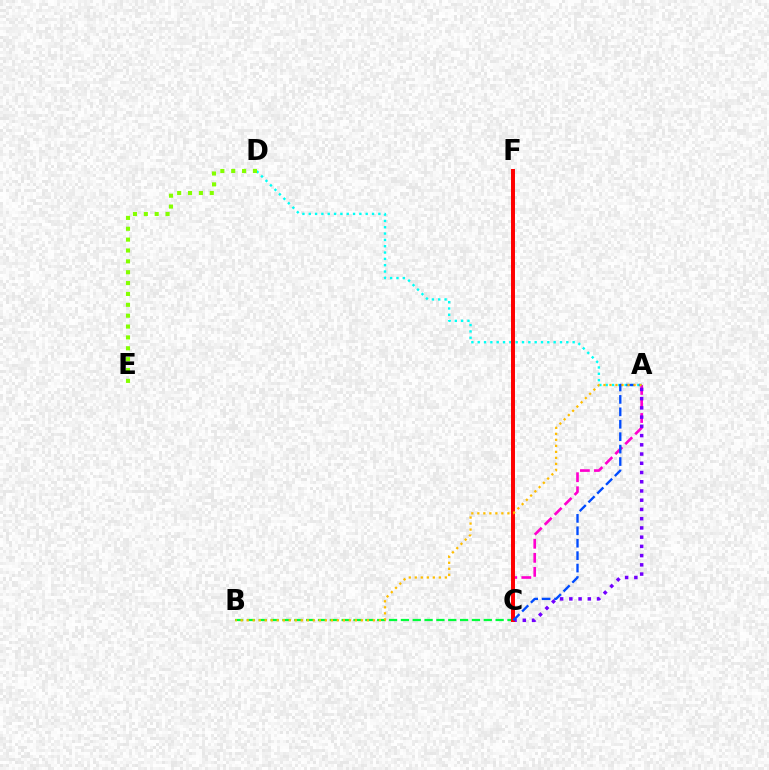{('A', 'C'): [{'color': '#ff00cf', 'line_style': 'dashed', 'thickness': 1.91}, {'color': '#7200ff', 'line_style': 'dotted', 'thickness': 2.51}, {'color': '#004bff', 'line_style': 'dashed', 'thickness': 1.69}], ('A', 'D'): [{'color': '#00fff6', 'line_style': 'dotted', 'thickness': 1.72}], ('B', 'C'): [{'color': '#00ff39', 'line_style': 'dashed', 'thickness': 1.61}], ('C', 'F'): [{'color': '#ff0000', 'line_style': 'solid', 'thickness': 2.85}], ('D', 'E'): [{'color': '#84ff00', 'line_style': 'dotted', 'thickness': 2.95}], ('A', 'B'): [{'color': '#ffbd00', 'line_style': 'dotted', 'thickness': 1.63}]}